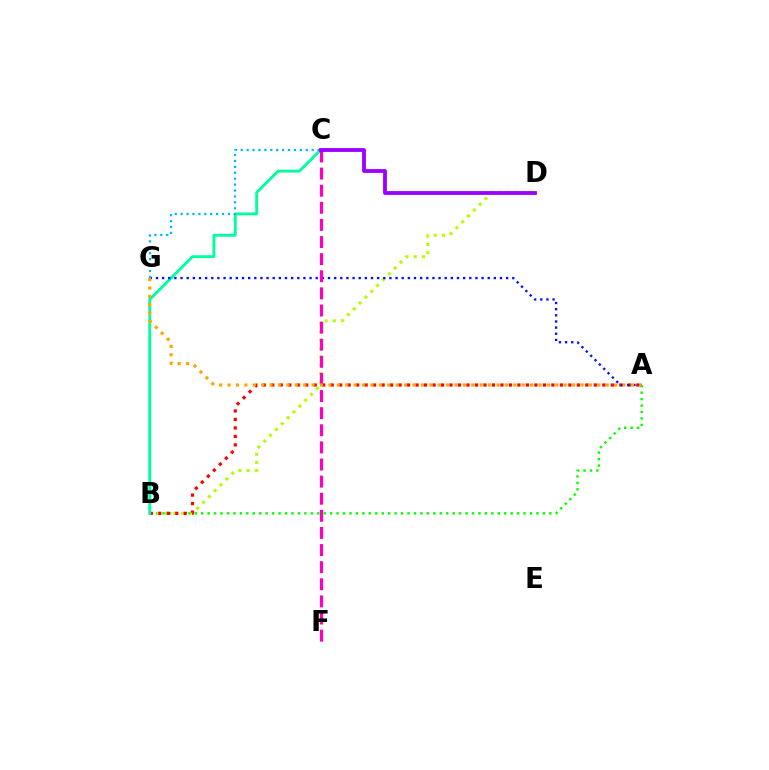{('A', 'B'): [{'color': '#08ff00', 'line_style': 'dotted', 'thickness': 1.75}, {'color': '#ff0000', 'line_style': 'dotted', 'thickness': 2.31}], ('B', 'D'): [{'color': '#b3ff00', 'line_style': 'dotted', 'thickness': 2.25}], ('B', 'C'): [{'color': '#00ff9d', 'line_style': 'solid', 'thickness': 2.06}], ('A', 'G'): [{'color': '#0010ff', 'line_style': 'dotted', 'thickness': 1.67}, {'color': '#ffa500', 'line_style': 'dotted', 'thickness': 2.28}], ('C', 'F'): [{'color': '#ff00bd', 'line_style': 'dashed', 'thickness': 2.32}], ('C', 'G'): [{'color': '#00b5ff', 'line_style': 'dotted', 'thickness': 1.61}], ('C', 'D'): [{'color': '#9b00ff', 'line_style': 'solid', 'thickness': 2.75}]}